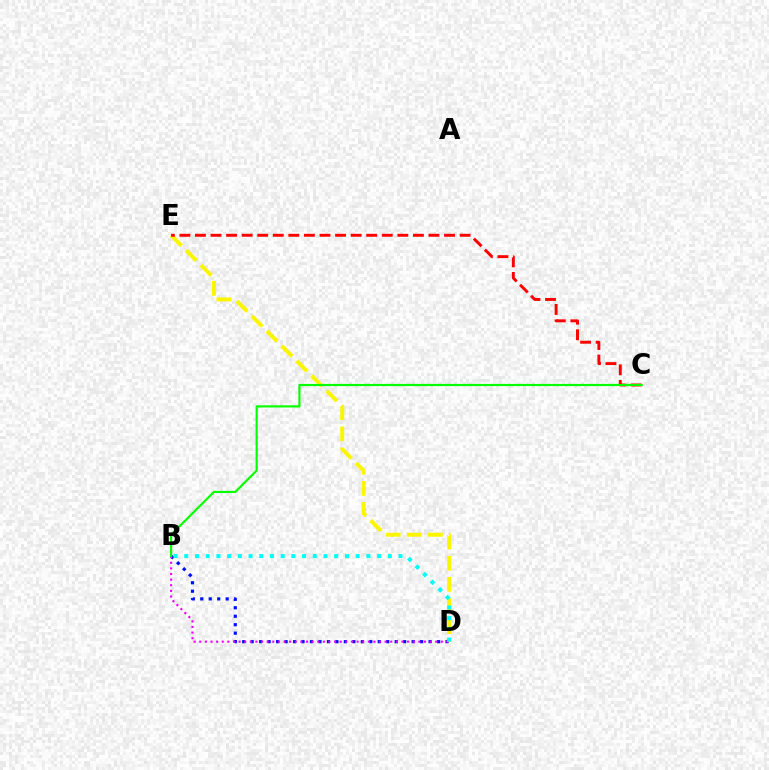{('B', 'D'): [{'color': '#0010ff', 'line_style': 'dotted', 'thickness': 2.3}, {'color': '#ee00ff', 'line_style': 'dotted', 'thickness': 1.53}, {'color': '#00fff6', 'line_style': 'dotted', 'thickness': 2.91}], ('D', 'E'): [{'color': '#fcf500', 'line_style': 'dashed', 'thickness': 2.87}], ('C', 'E'): [{'color': '#ff0000', 'line_style': 'dashed', 'thickness': 2.11}], ('B', 'C'): [{'color': '#08ff00', 'line_style': 'solid', 'thickness': 1.57}]}